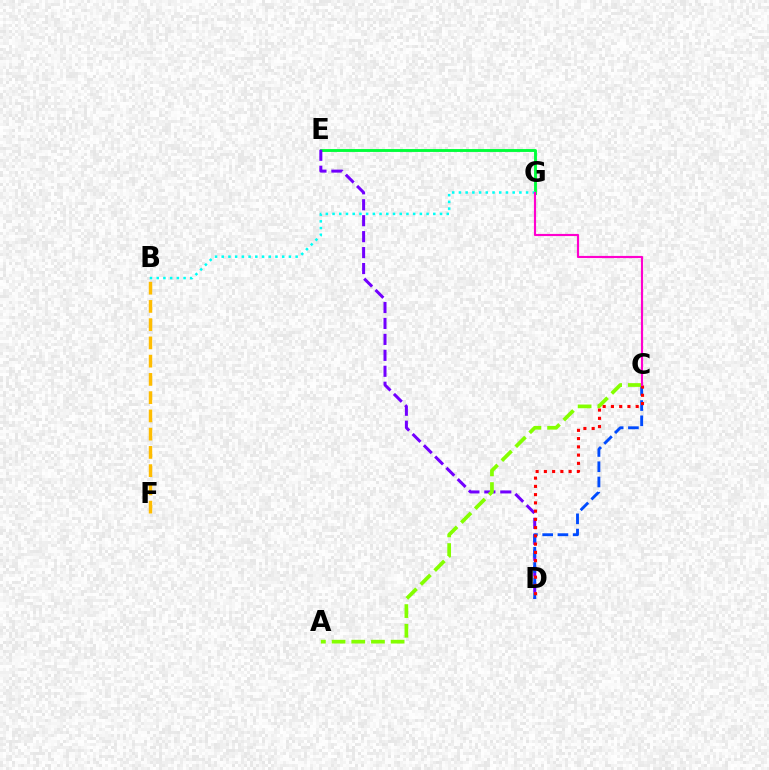{('E', 'G'): [{'color': '#00ff39', 'line_style': 'solid', 'thickness': 2.07}], ('D', 'E'): [{'color': '#7200ff', 'line_style': 'dashed', 'thickness': 2.17}], ('C', 'D'): [{'color': '#004bff', 'line_style': 'dashed', 'thickness': 2.07}, {'color': '#ff0000', 'line_style': 'dotted', 'thickness': 2.24}], ('A', 'C'): [{'color': '#84ff00', 'line_style': 'dashed', 'thickness': 2.67}], ('B', 'G'): [{'color': '#00fff6', 'line_style': 'dotted', 'thickness': 1.83}], ('C', 'G'): [{'color': '#ff00cf', 'line_style': 'solid', 'thickness': 1.55}], ('B', 'F'): [{'color': '#ffbd00', 'line_style': 'dashed', 'thickness': 2.48}]}